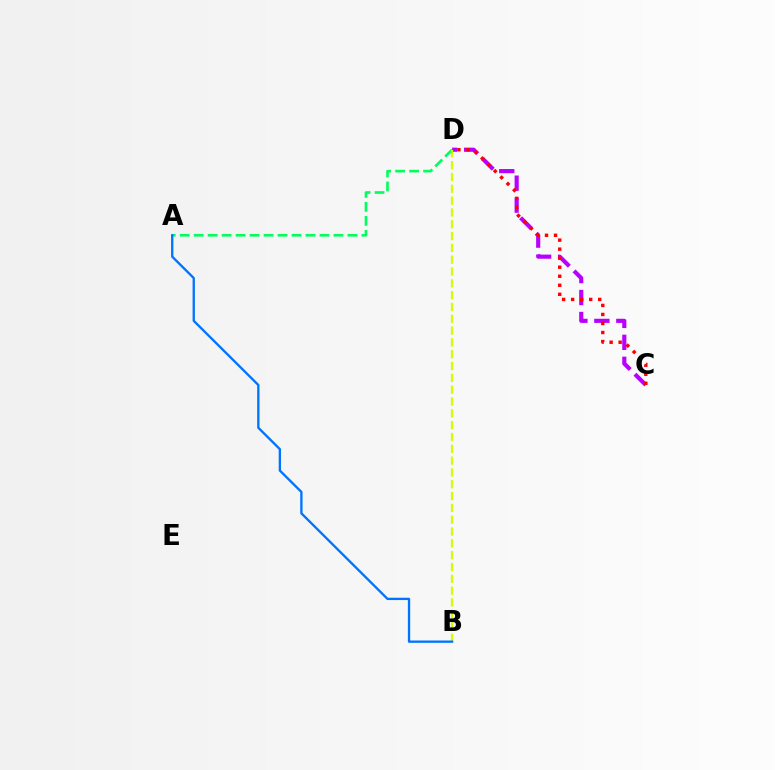{('C', 'D'): [{'color': '#b900ff', 'line_style': 'dashed', 'thickness': 2.98}, {'color': '#ff0000', 'line_style': 'dotted', 'thickness': 2.45}], ('A', 'D'): [{'color': '#00ff5c', 'line_style': 'dashed', 'thickness': 1.9}], ('B', 'D'): [{'color': '#d1ff00', 'line_style': 'dashed', 'thickness': 1.61}], ('A', 'B'): [{'color': '#0074ff', 'line_style': 'solid', 'thickness': 1.68}]}